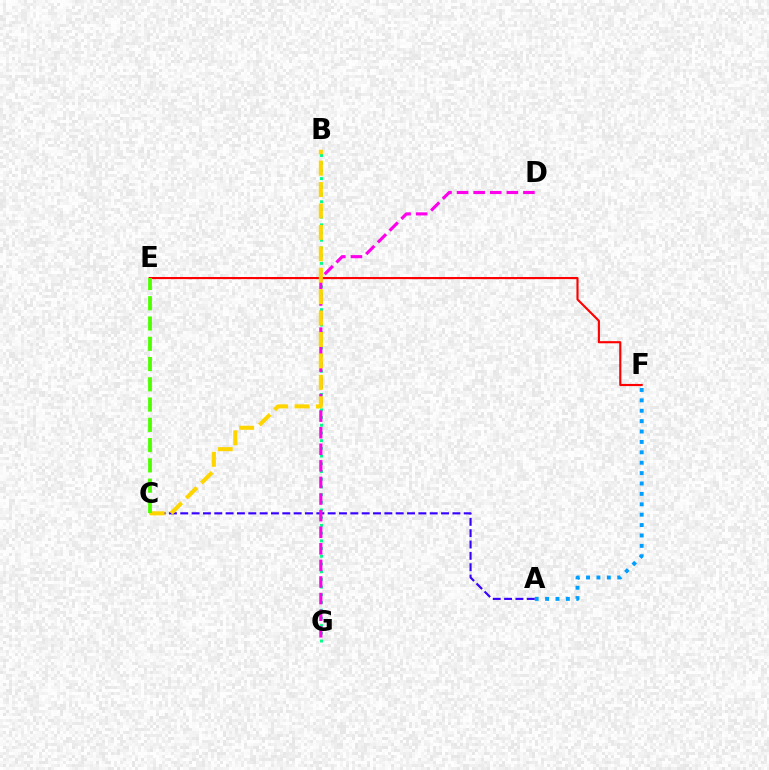{('B', 'G'): [{'color': '#00ff86', 'line_style': 'dotted', 'thickness': 2.09}], ('A', 'F'): [{'color': '#009eff', 'line_style': 'dotted', 'thickness': 2.82}], ('A', 'C'): [{'color': '#3700ff', 'line_style': 'dashed', 'thickness': 1.54}], ('E', 'F'): [{'color': '#ff0000', 'line_style': 'solid', 'thickness': 1.53}], ('D', 'G'): [{'color': '#ff00ed', 'line_style': 'dashed', 'thickness': 2.25}], ('B', 'C'): [{'color': '#ffd500', 'line_style': 'dashed', 'thickness': 2.91}], ('C', 'E'): [{'color': '#4fff00', 'line_style': 'dashed', 'thickness': 2.75}]}